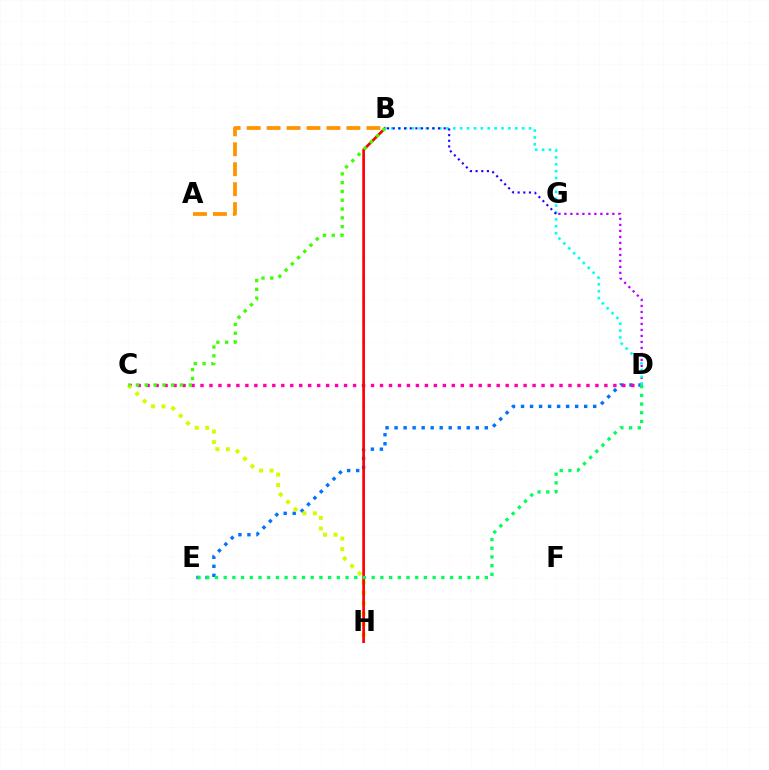{('D', 'G'): [{'color': '#b900ff', 'line_style': 'dotted', 'thickness': 1.63}], ('D', 'E'): [{'color': '#0074ff', 'line_style': 'dotted', 'thickness': 2.45}, {'color': '#00ff5c', 'line_style': 'dotted', 'thickness': 2.37}], ('C', 'D'): [{'color': '#ff00ac', 'line_style': 'dotted', 'thickness': 2.44}], ('C', 'H'): [{'color': '#d1ff00', 'line_style': 'dotted', 'thickness': 2.86}], ('A', 'B'): [{'color': '#ff9400', 'line_style': 'dashed', 'thickness': 2.71}], ('B', 'H'): [{'color': '#ff0000', 'line_style': 'solid', 'thickness': 1.94}], ('B', 'C'): [{'color': '#3dff00', 'line_style': 'dotted', 'thickness': 2.39}], ('B', 'D'): [{'color': '#00fff6', 'line_style': 'dotted', 'thickness': 1.87}], ('B', 'G'): [{'color': '#2500ff', 'line_style': 'dotted', 'thickness': 1.54}]}